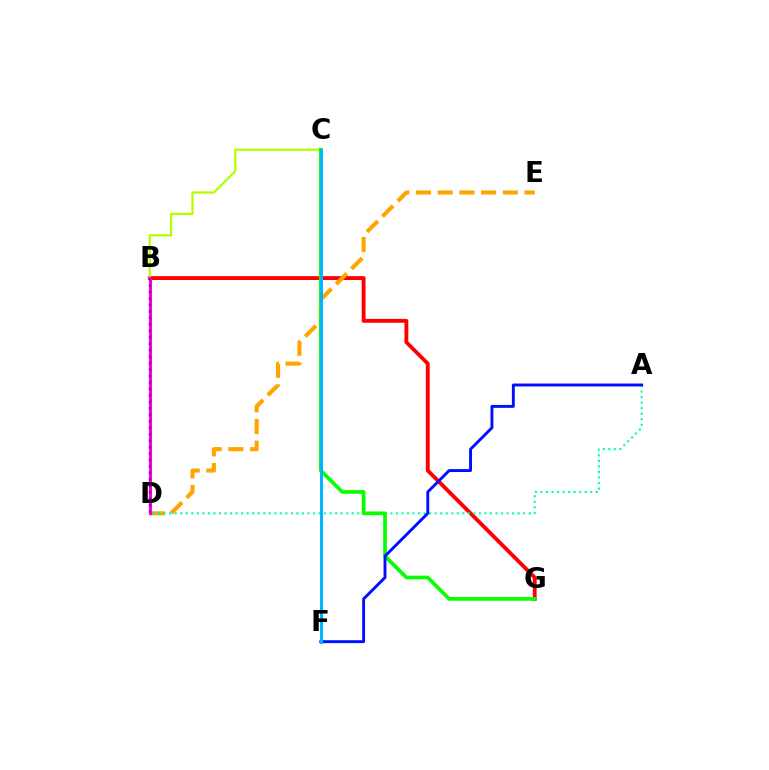{('B', 'G'): [{'color': '#ff0000', 'line_style': 'solid', 'thickness': 2.77}], ('D', 'E'): [{'color': '#ffa500', 'line_style': 'dashed', 'thickness': 2.95}], ('B', 'C'): [{'color': '#b3ff00', 'line_style': 'solid', 'thickness': 1.63}], ('A', 'D'): [{'color': '#00ff9d', 'line_style': 'dotted', 'thickness': 1.5}], ('C', 'G'): [{'color': '#08ff00', 'line_style': 'solid', 'thickness': 2.66}], ('A', 'F'): [{'color': '#0010ff', 'line_style': 'solid', 'thickness': 2.1}], ('C', 'F'): [{'color': '#00b5ff', 'line_style': 'solid', 'thickness': 2.16}], ('B', 'D'): [{'color': '#ff00bd', 'line_style': 'solid', 'thickness': 2.26}, {'color': '#9b00ff', 'line_style': 'dotted', 'thickness': 1.75}]}